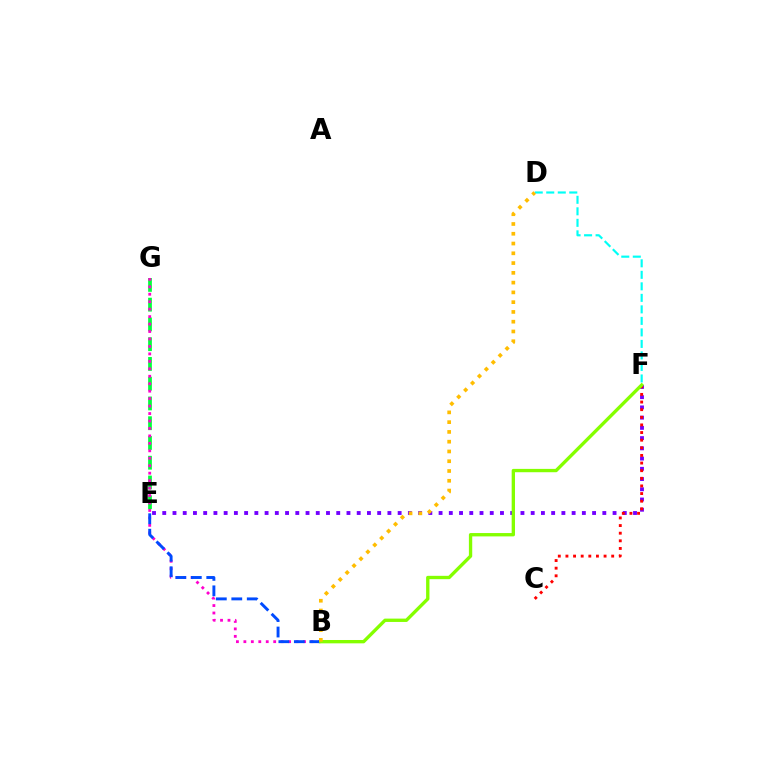{('E', 'G'): [{'color': '#00ff39', 'line_style': 'dashed', 'thickness': 2.68}], ('B', 'G'): [{'color': '#ff00cf', 'line_style': 'dotted', 'thickness': 2.03}], ('B', 'E'): [{'color': '#004bff', 'line_style': 'dashed', 'thickness': 2.1}], ('E', 'F'): [{'color': '#7200ff', 'line_style': 'dotted', 'thickness': 2.78}], ('C', 'F'): [{'color': '#ff0000', 'line_style': 'dotted', 'thickness': 2.07}], ('B', 'F'): [{'color': '#84ff00', 'line_style': 'solid', 'thickness': 2.41}], ('D', 'F'): [{'color': '#00fff6', 'line_style': 'dashed', 'thickness': 1.56}], ('B', 'D'): [{'color': '#ffbd00', 'line_style': 'dotted', 'thickness': 2.65}]}